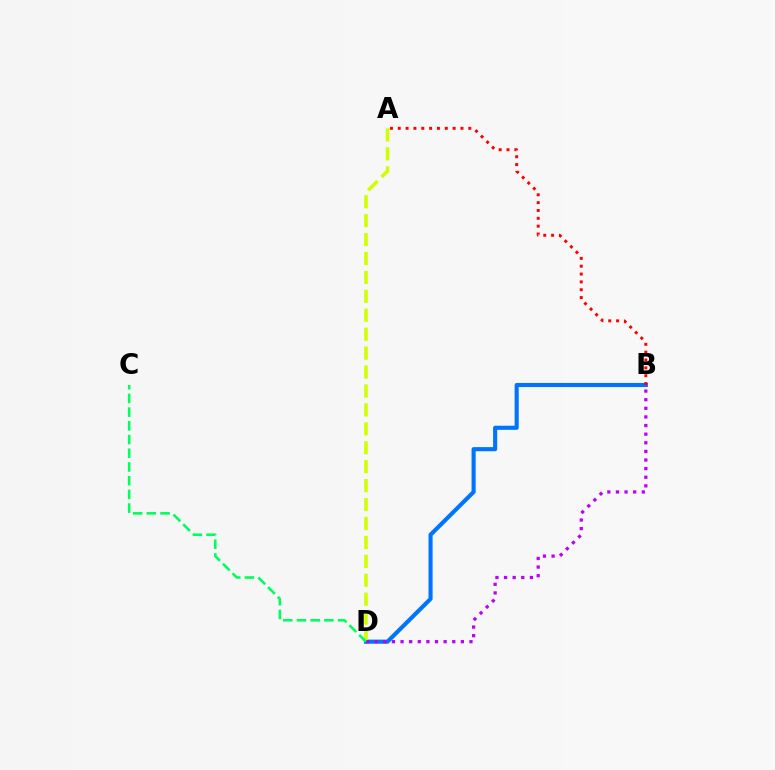{('B', 'D'): [{'color': '#0074ff', 'line_style': 'solid', 'thickness': 2.96}, {'color': '#b900ff', 'line_style': 'dotted', 'thickness': 2.34}], ('A', 'D'): [{'color': '#d1ff00', 'line_style': 'dashed', 'thickness': 2.57}], ('C', 'D'): [{'color': '#00ff5c', 'line_style': 'dashed', 'thickness': 1.86}], ('A', 'B'): [{'color': '#ff0000', 'line_style': 'dotted', 'thickness': 2.13}]}